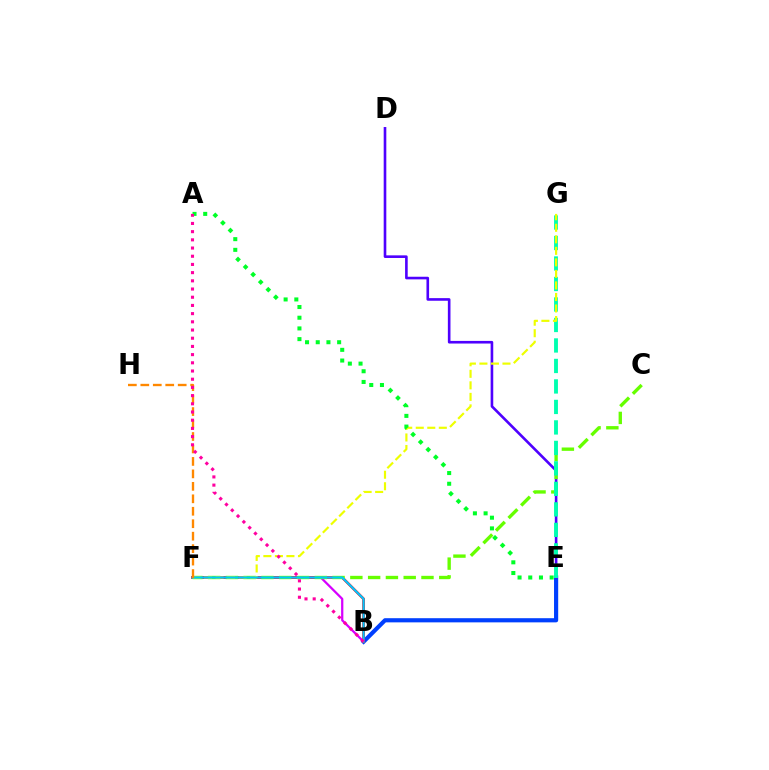{('B', 'E'): [{'color': '#003fff', 'line_style': 'solid', 'thickness': 3.0}], ('B', 'F'): [{'color': '#d600ff', 'line_style': 'solid', 'thickness': 1.62}, {'color': '#ff0000', 'line_style': 'solid', 'thickness': 1.94}, {'color': '#00c7ff', 'line_style': 'solid', 'thickness': 1.57}], ('D', 'E'): [{'color': '#4f00ff', 'line_style': 'solid', 'thickness': 1.89}], ('C', 'F'): [{'color': '#66ff00', 'line_style': 'dashed', 'thickness': 2.42}], ('E', 'G'): [{'color': '#00ffaf', 'line_style': 'dashed', 'thickness': 2.78}], ('F', 'G'): [{'color': '#eeff00', 'line_style': 'dashed', 'thickness': 1.57}], ('F', 'H'): [{'color': '#ff8800', 'line_style': 'dashed', 'thickness': 1.69}], ('A', 'E'): [{'color': '#00ff27', 'line_style': 'dotted', 'thickness': 2.91}], ('A', 'B'): [{'color': '#ff00a0', 'line_style': 'dotted', 'thickness': 2.23}]}